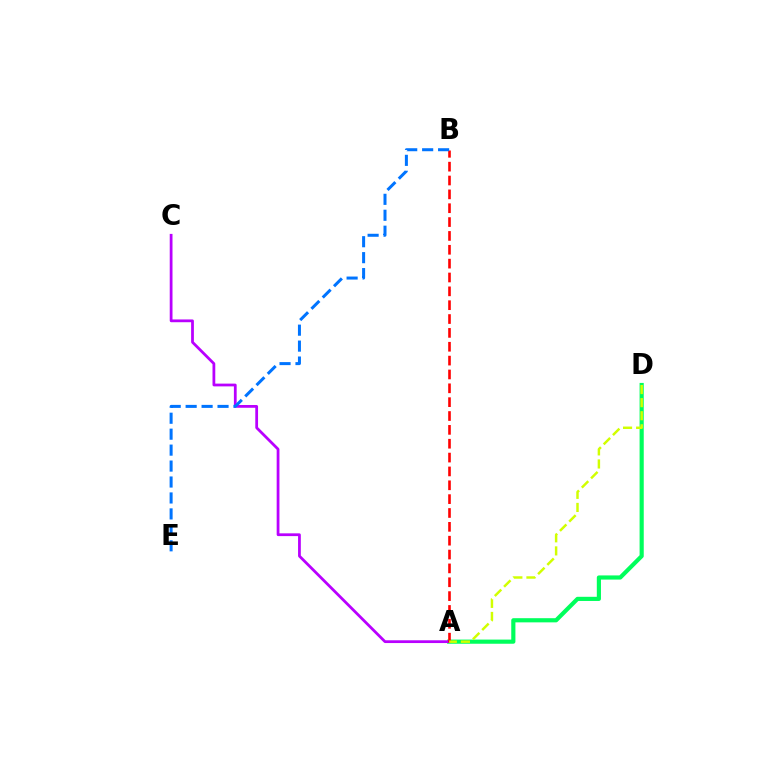{('A', 'D'): [{'color': '#00ff5c', 'line_style': 'solid', 'thickness': 3.0}, {'color': '#d1ff00', 'line_style': 'dashed', 'thickness': 1.78}], ('A', 'C'): [{'color': '#b900ff', 'line_style': 'solid', 'thickness': 1.99}], ('A', 'B'): [{'color': '#ff0000', 'line_style': 'dashed', 'thickness': 1.88}], ('B', 'E'): [{'color': '#0074ff', 'line_style': 'dashed', 'thickness': 2.17}]}